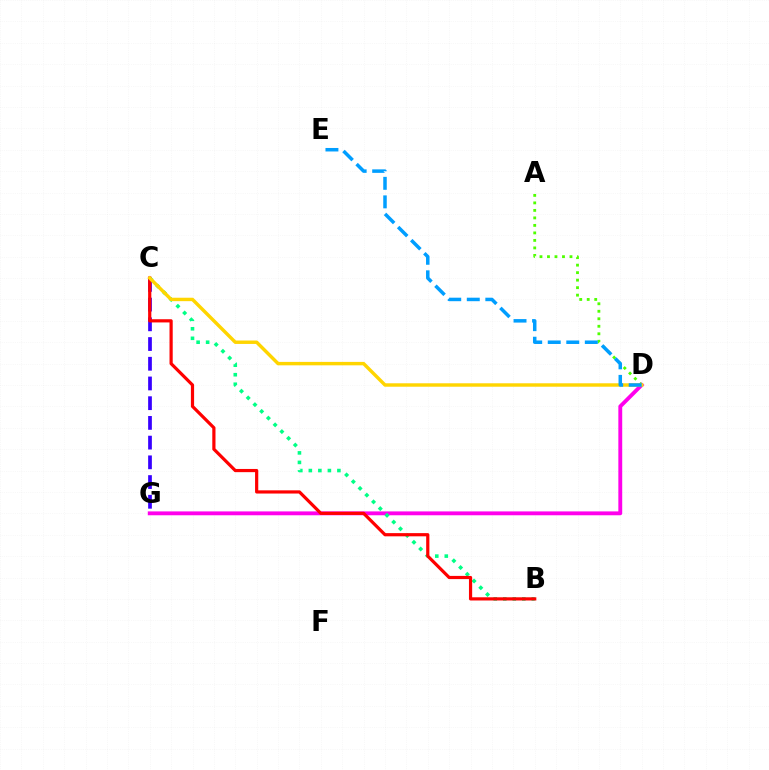{('D', 'G'): [{'color': '#ff00ed', 'line_style': 'solid', 'thickness': 2.78}], ('C', 'G'): [{'color': '#3700ff', 'line_style': 'dashed', 'thickness': 2.68}], ('B', 'C'): [{'color': '#00ff86', 'line_style': 'dotted', 'thickness': 2.59}, {'color': '#ff0000', 'line_style': 'solid', 'thickness': 2.3}], ('A', 'D'): [{'color': '#4fff00', 'line_style': 'dotted', 'thickness': 2.04}], ('C', 'D'): [{'color': '#ffd500', 'line_style': 'solid', 'thickness': 2.47}], ('D', 'E'): [{'color': '#009eff', 'line_style': 'dashed', 'thickness': 2.52}]}